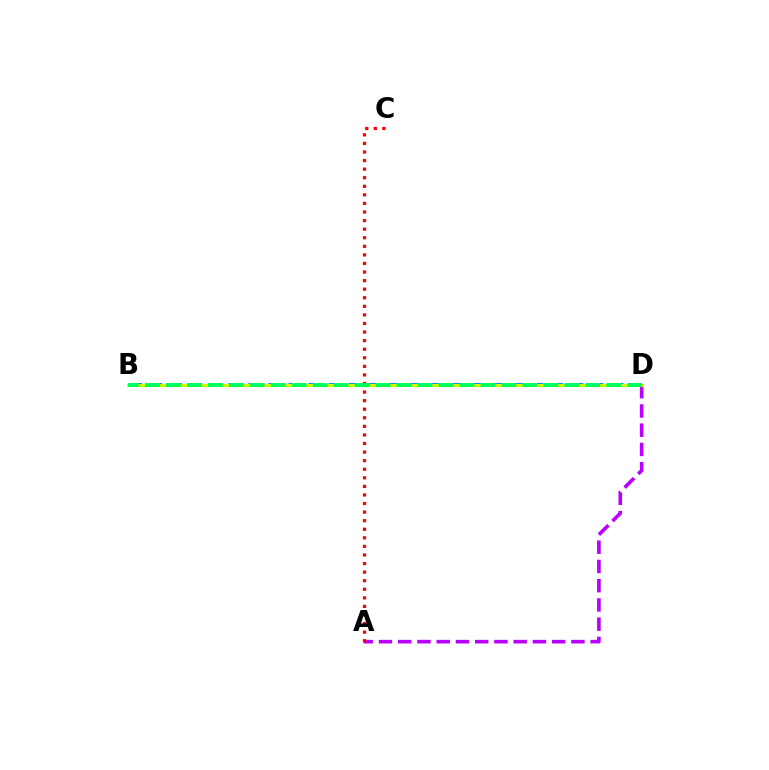{('A', 'D'): [{'color': '#b900ff', 'line_style': 'dashed', 'thickness': 2.61}], ('B', 'D'): [{'color': '#0074ff', 'line_style': 'dashed', 'thickness': 2.73}, {'color': '#d1ff00', 'line_style': 'solid', 'thickness': 2.2}, {'color': '#00ff5c', 'line_style': 'dashed', 'thickness': 2.85}], ('A', 'C'): [{'color': '#ff0000', 'line_style': 'dotted', 'thickness': 2.33}]}